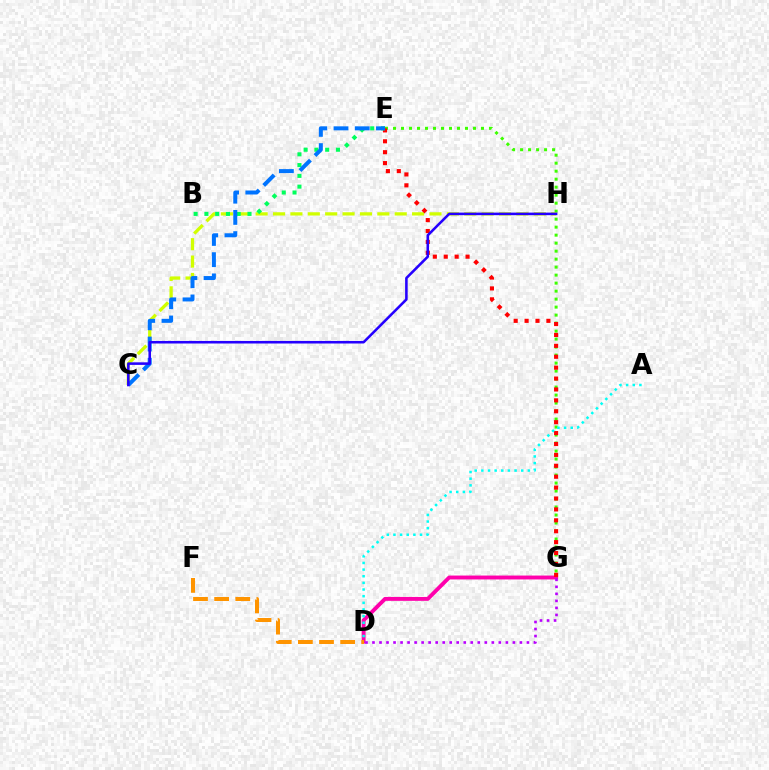{('E', 'G'): [{'color': '#3dff00', 'line_style': 'dotted', 'thickness': 2.17}, {'color': '#ff0000', 'line_style': 'dotted', 'thickness': 2.96}], ('C', 'H'): [{'color': '#d1ff00', 'line_style': 'dashed', 'thickness': 2.36}, {'color': '#2500ff', 'line_style': 'solid', 'thickness': 1.85}], ('D', 'G'): [{'color': '#ff00ac', 'line_style': 'solid', 'thickness': 2.8}, {'color': '#b900ff', 'line_style': 'dotted', 'thickness': 1.91}], ('B', 'E'): [{'color': '#00ff5c', 'line_style': 'dotted', 'thickness': 2.93}], ('C', 'E'): [{'color': '#0074ff', 'line_style': 'dashed', 'thickness': 2.88}], ('A', 'D'): [{'color': '#00fff6', 'line_style': 'dotted', 'thickness': 1.81}], ('D', 'F'): [{'color': '#ff9400', 'line_style': 'dashed', 'thickness': 2.87}]}